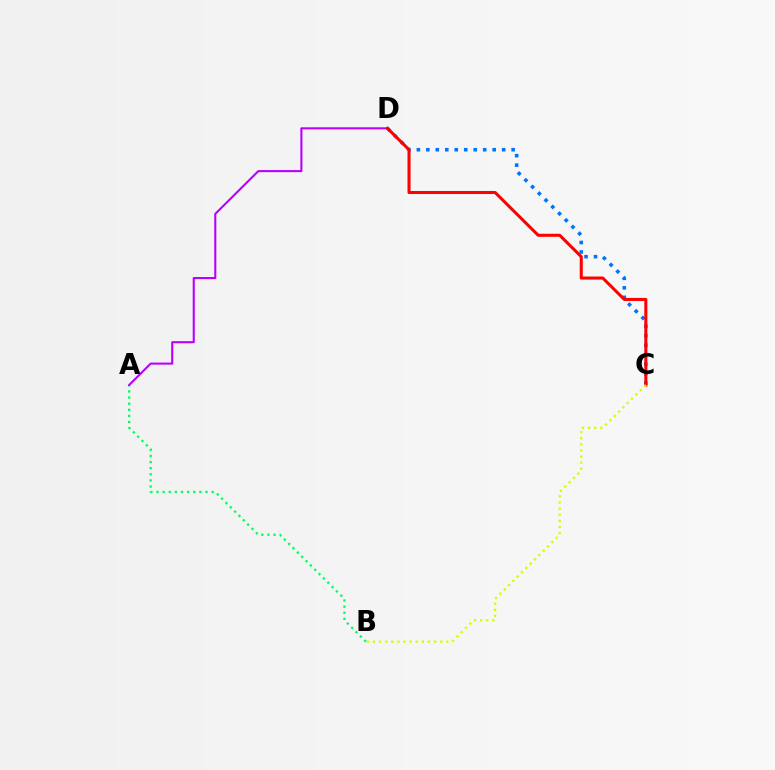{('A', 'B'): [{'color': '#00ff5c', 'line_style': 'dotted', 'thickness': 1.66}], ('C', 'D'): [{'color': '#0074ff', 'line_style': 'dotted', 'thickness': 2.57}, {'color': '#ff0000', 'line_style': 'solid', 'thickness': 2.2}], ('A', 'D'): [{'color': '#b900ff', 'line_style': 'solid', 'thickness': 1.5}], ('B', 'C'): [{'color': '#d1ff00', 'line_style': 'dotted', 'thickness': 1.66}]}